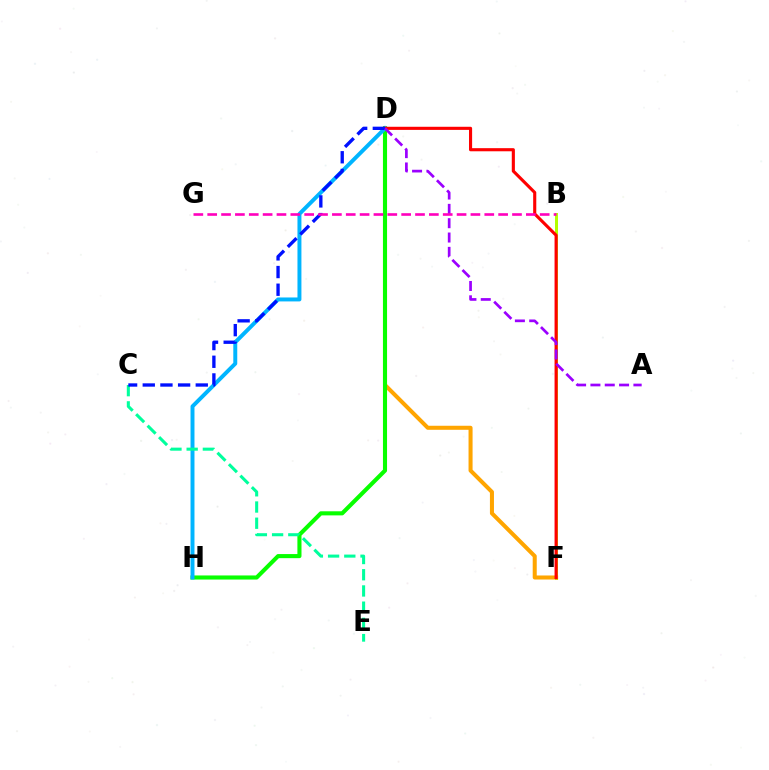{('B', 'F'): [{'color': '#b3ff00', 'line_style': 'solid', 'thickness': 2.16}], ('D', 'F'): [{'color': '#ffa500', 'line_style': 'solid', 'thickness': 2.91}, {'color': '#ff0000', 'line_style': 'solid', 'thickness': 2.24}], ('D', 'H'): [{'color': '#08ff00', 'line_style': 'solid', 'thickness': 2.95}, {'color': '#00b5ff', 'line_style': 'solid', 'thickness': 2.84}], ('C', 'E'): [{'color': '#00ff9d', 'line_style': 'dashed', 'thickness': 2.2}], ('C', 'D'): [{'color': '#0010ff', 'line_style': 'dashed', 'thickness': 2.4}], ('A', 'D'): [{'color': '#9b00ff', 'line_style': 'dashed', 'thickness': 1.95}], ('B', 'G'): [{'color': '#ff00bd', 'line_style': 'dashed', 'thickness': 1.88}]}